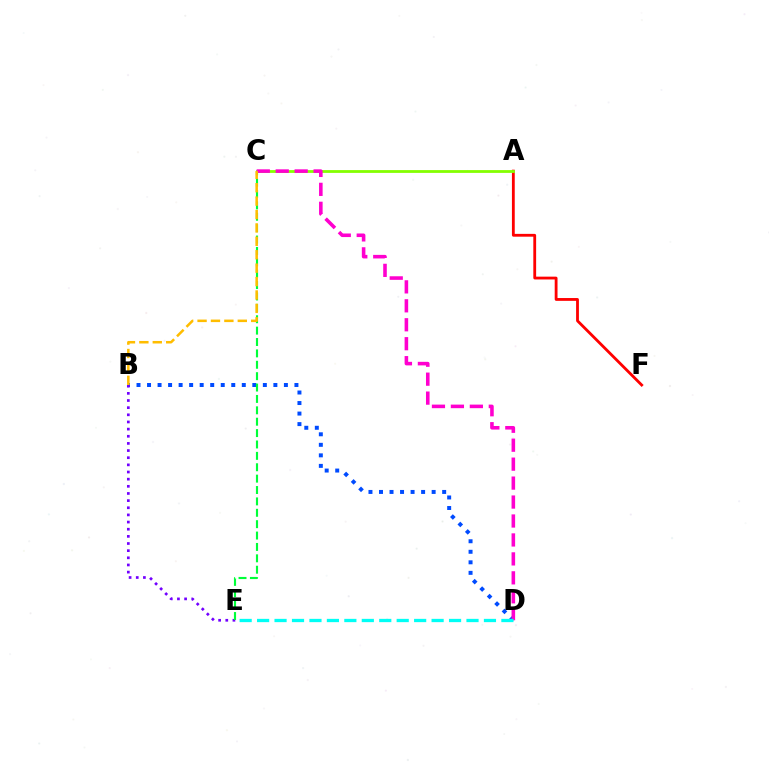{('A', 'F'): [{'color': '#ff0000', 'line_style': 'solid', 'thickness': 2.03}], ('A', 'C'): [{'color': '#84ff00', 'line_style': 'solid', 'thickness': 2.01}], ('B', 'D'): [{'color': '#004bff', 'line_style': 'dotted', 'thickness': 2.86}], ('B', 'E'): [{'color': '#7200ff', 'line_style': 'dotted', 'thickness': 1.94}], ('C', 'E'): [{'color': '#00ff39', 'line_style': 'dashed', 'thickness': 1.55}], ('C', 'D'): [{'color': '#ff00cf', 'line_style': 'dashed', 'thickness': 2.57}], ('B', 'C'): [{'color': '#ffbd00', 'line_style': 'dashed', 'thickness': 1.82}], ('D', 'E'): [{'color': '#00fff6', 'line_style': 'dashed', 'thickness': 2.37}]}